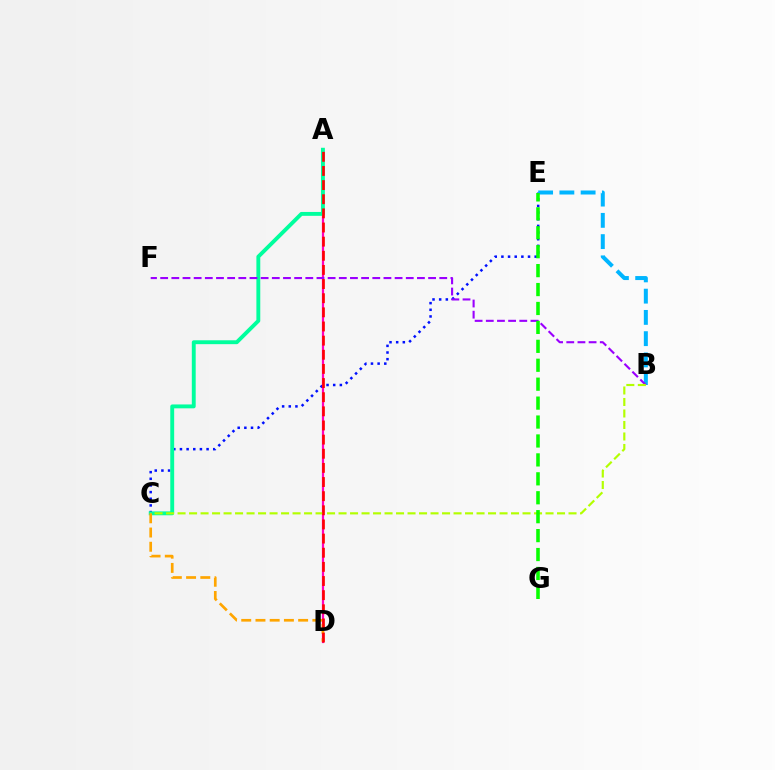{('C', 'E'): [{'color': '#0010ff', 'line_style': 'dotted', 'thickness': 1.81}], ('A', 'D'): [{'color': '#ff00bd', 'line_style': 'solid', 'thickness': 1.61}, {'color': '#ff0000', 'line_style': 'dashed', 'thickness': 1.92}], ('A', 'C'): [{'color': '#00ff9d', 'line_style': 'solid', 'thickness': 2.79}], ('C', 'D'): [{'color': '#ffa500', 'line_style': 'dashed', 'thickness': 1.93}], ('B', 'E'): [{'color': '#00b5ff', 'line_style': 'dashed', 'thickness': 2.89}], ('B', 'F'): [{'color': '#9b00ff', 'line_style': 'dashed', 'thickness': 1.52}], ('B', 'C'): [{'color': '#b3ff00', 'line_style': 'dashed', 'thickness': 1.56}], ('E', 'G'): [{'color': '#08ff00', 'line_style': 'dashed', 'thickness': 2.57}]}